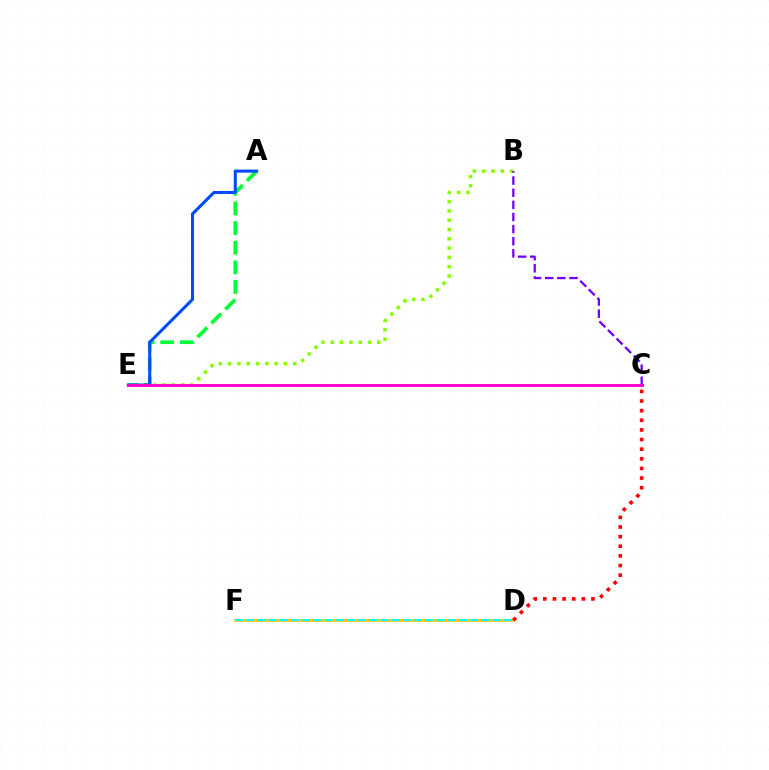{('D', 'F'): [{'color': '#ffbd00', 'line_style': 'solid', 'thickness': 1.87}, {'color': '#00fff6', 'line_style': 'dashed', 'thickness': 1.52}], ('B', 'E'): [{'color': '#84ff00', 'line_style': 'dotted', 'thickness': 2.53}], ('A', 'E'): [{'color': '#00ff39', 'line_style': 'dashed', 'thickness': 2.67}, {'color': '#004bff', 'line_style': 'solid', 'thickness': 2.19}], ('B', 'C'): [{'color': '#7200ff', 'line_style': 'dashed', 'thickness': 1.65}], ('C', 'D'): [{'color': '#ff0000', 'line_style': 'dotted', 'thickness': 2.62}], ('C', 'E'): [{'color': '#ff00cf', 'line_style': 'solid', 'thickness': 2.12}]}